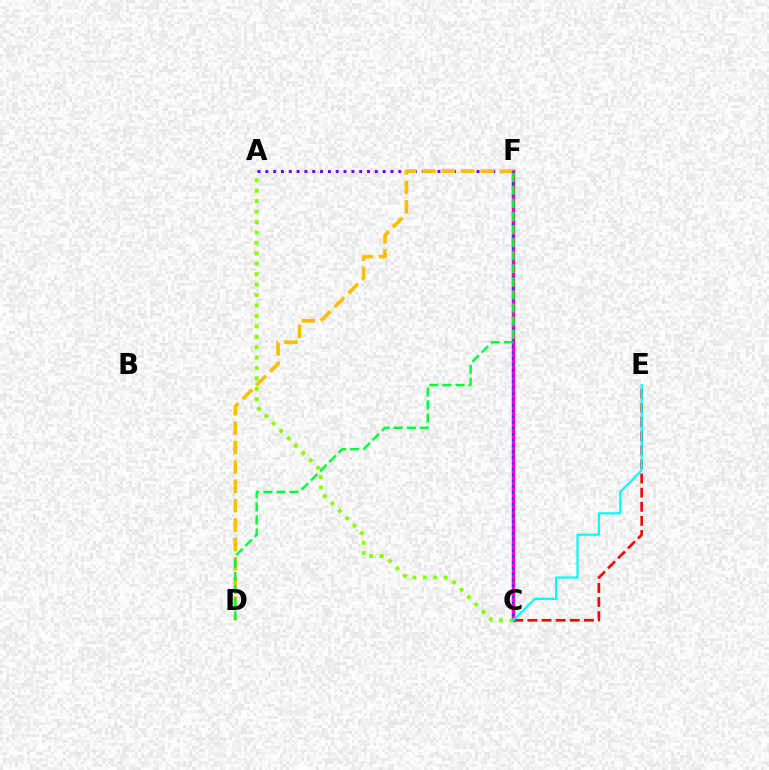{('C', 'F'): [{'color': '#ff00cf', 'line_style': 'solid', 'thickness': 2.51}, {'color': '#004bff', 'line_style': 'dotted', 'thickness': 1.58}], ('A', 'C'): [{'color': '#84ff00', 'line_style': 'dotted', 'thickness': 2.83}], ('C', 'E'): [{'color': '#ff0000', 'line_style': 'dashed', 'thickness': 1.92}, {'color': '#00fff6', 'line_style': 'solid', 'thickness': 1.55}], ('A', 'F'): [{'color': '#7200ff', 'line_style': 'dotted', 'thickness': 2.13}], ('D', 'F'): [{'color': '#ffbd00', 'line_style': 'dashed', 'thickness': 2.64}, {'color': '#00ff39', 'line_style': 'dashed', 'thickness': 1.78}]}